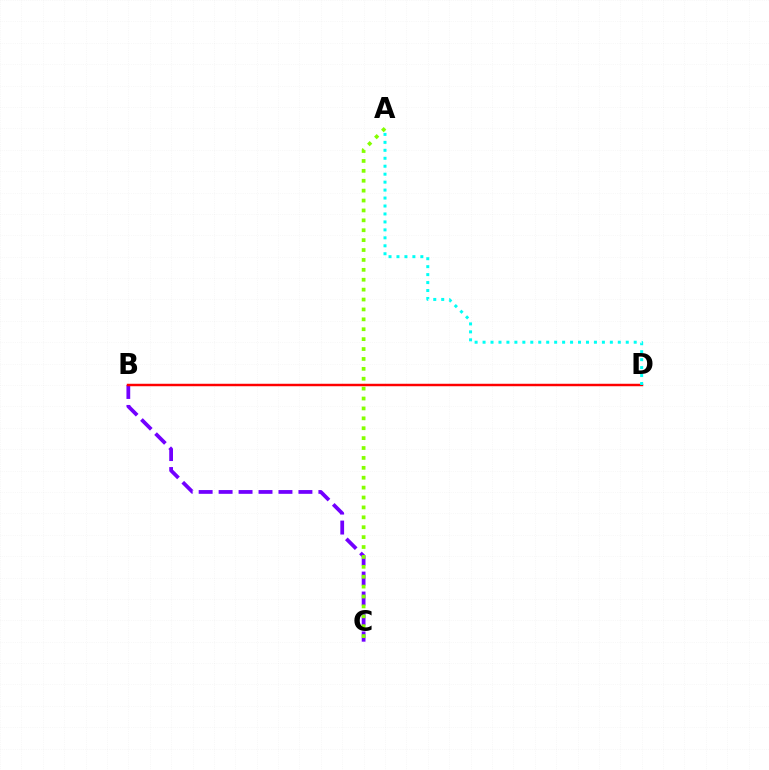{('B', 'C'): [{'color': '#7200ff', 'line_style': 'dashed', 'thickness': 2.71}], ('A', 'C'): [{'color': '#84ff00', 'line_style': 'dotted', 'thickness': 2.69}], ('B', 'D'): [{'color': '#ff0000', 'line_style': 'solid', 'thickness': 1.77}], ('A', 'D'): [{'color': '#00fff6', 'line_style': 'dotted', 'thickness': 2.16}]}